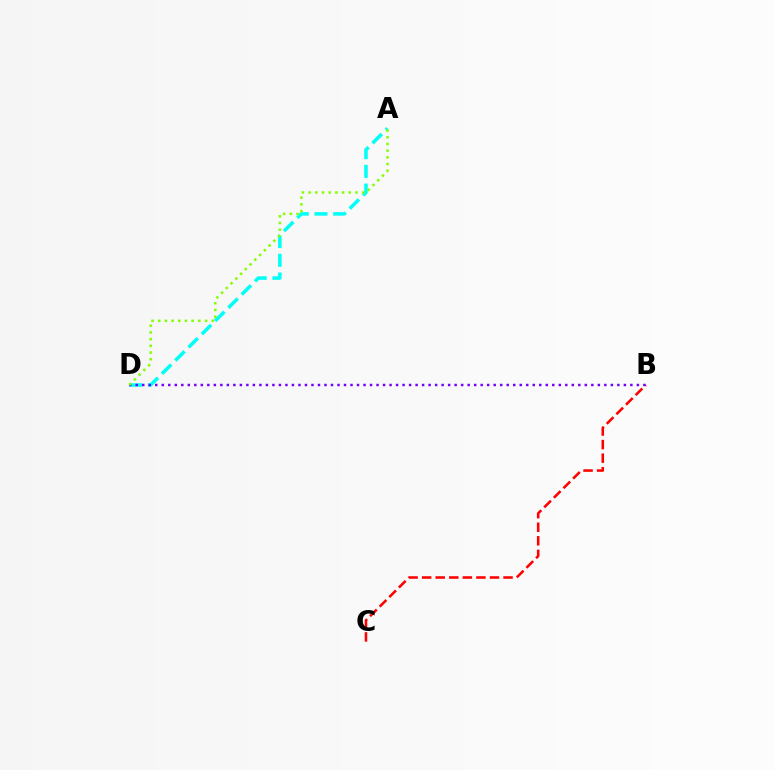{('A', 'D'): [{'color': '#00fff6', 'line_style': 'dashed', 'thickness': 2.54}, {'color': '#84ff00', 'line_style': 'dotted', 'thickness': 1.82}], ('B', 'C'): [{'color': '#ff0000', 'line_style': 'dashed', 'thickness': 1.84}], ('B', 'D'): [{'color': '#7200ff', 'line_style': 'dotted', 'thickness': 1.77}]}